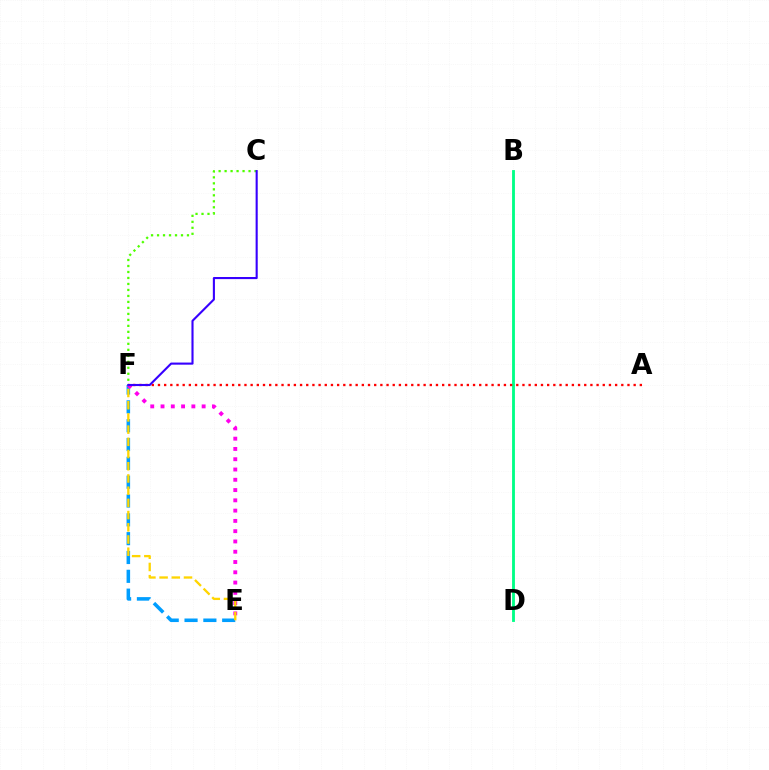{('B', 'D'): [{'color': '#00ff86', 'line_style': 'solid', 'thickness': 2.05}], ('E', 'F'): [{'color': '#009eff', 'line_style': 'dashed', 'thickness': 2.56}, {'color': '#ff00ed', 'line_style': 'dotted', 'thickness': 2.79}, {'color': '#ffd500', 'line_style': 'dashed', 'thickness': 1.66}], ('C', 'F'): [{'color': '#4fff00', 'line_style': 'dotted', 'thickness': 1.63}, {'color': '#3700ff', 'line_style': 'solid', 'thickness': 1.52}], ('A', 'F'): [{'color': '#ff0000', 'line_style': 'dotted', 'thickness': 1.68}]}